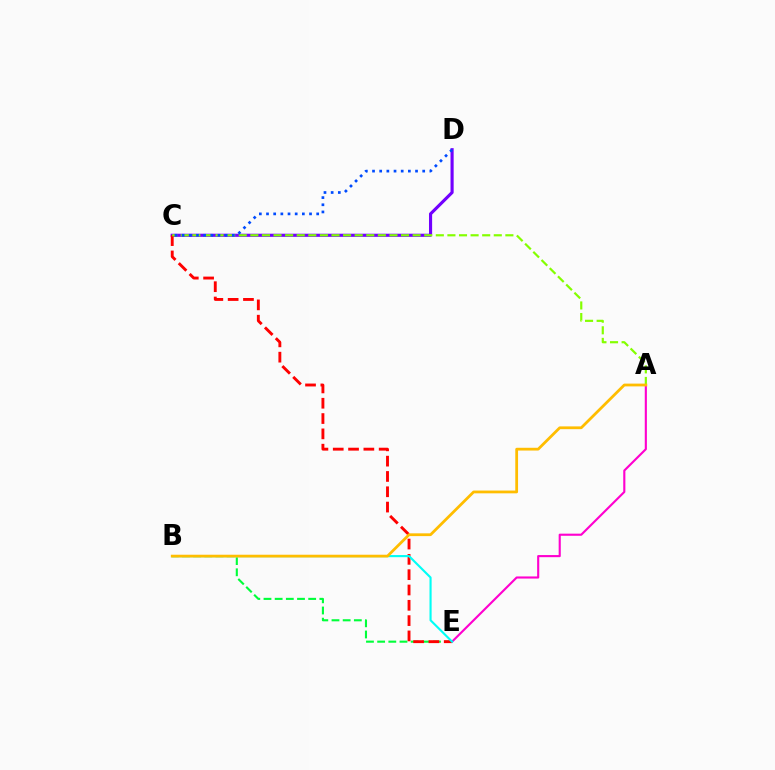{('A', 'E'): [{'color': '#ff00cf', 'line_style': 'solid', 'thickness': 1.53}], ('B', 'E'): [{'color': '#00ff39', 'line_style': 'dashed', 'thickness': 1.52}, {'color': '#00fff6', 'line_style': 'solid', 'thickness': 1.53}], ('C', 'D'): [{'color': '#7200ff', 'line_style': 'solid', 'thickness': 2.25}, {'color': '#004bff', 'line_style': 'dotted', 'thickness': 1.95}], ('C', 'E'): [{'color': '#ff0000', 'line_style': 'dashed', 'thickness': 2.08}], ('A', 'C'): [{'color': '#84ff00', 'line_style': 'dashed', 'thickness': 1.57}], ('A', 'B'): [{'color': '#ffbd00', 'line_style': 'solid', 'thickness': 2.0}]}